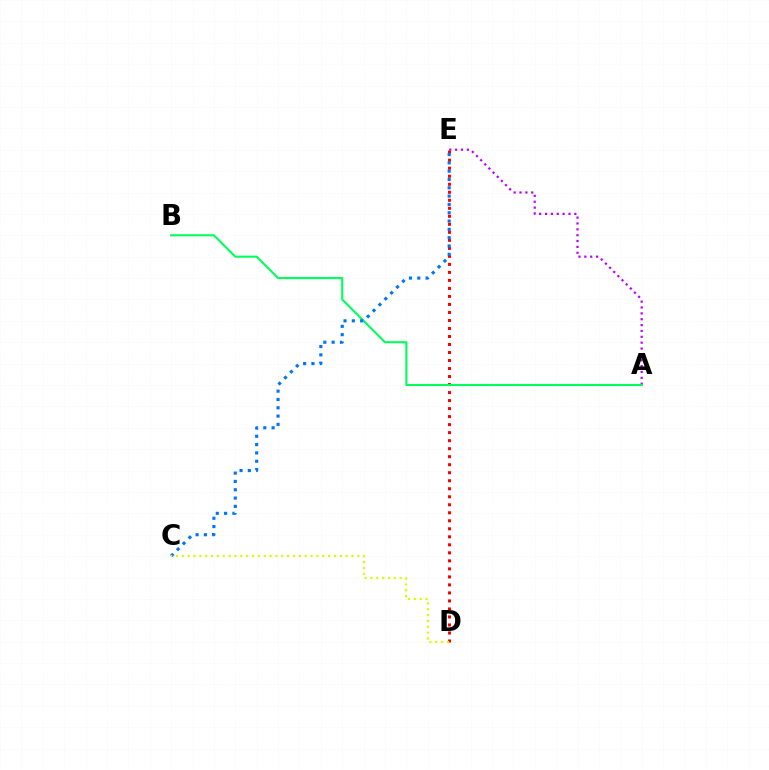{('A', 'E'): [{'color': '#b900ff', 'line_style': 'dotted', 'thickness': 1.59}], ('D', 'E'): [{'color': '#ff0000', 'line_style': 'dotted', 'thickness': 2.18}], ('A', 'B'): [{'color': '#00ff5c', 'line_style': 'solid', 'thickness': 1.51}], ('C', 'E'): [{'color': '#0074ff', 'line_style': 'dotted', 'thickness': 2.26}], ('C', 'D'): [{'color': '#d1ff00', 'line_style': 'dotted', 'thickness': 1.59}]}